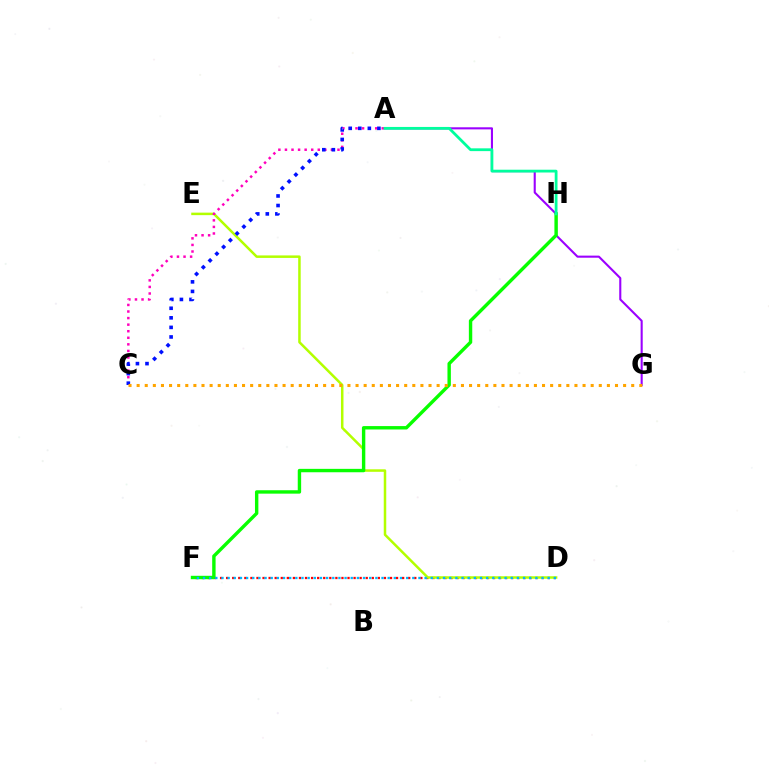{('A', 'G'): [{'color': '#9b00ff', 'line_style': 'solid', 'thickness': 1.51}], ('D', 'F'): [{'color': '#ff0000', 'line_style': 'dotted', 'thickness': 1.65}, {'color': '#00b5ff', 'line_style': 'dotted', 'thickness': 1.67}], ('D', 'E'): [{'color': '#b3ff00', 'line_style': 'solid', 'thickness': 1.81}], ('A', 'C'): [{'color': '#ff00bd', 'line_style': 'dotted', 'thickness': 1.78}, {'color': '#0010ff', 'line_style': 'dotted', 'thickness': 2.6}], ('F', 'H'): [{'color': '#08ff00', 'line_style': 'solid', 'thickness': 2.45}], ('A', 'H'): [{'color': '#00ff9d', 'line_style': 'solid', 'thickness': 2.01}], ('C', 'G'): [{'color': '#ffa500', 'line_style': 'dotted', 'thickness': 2.2}]}